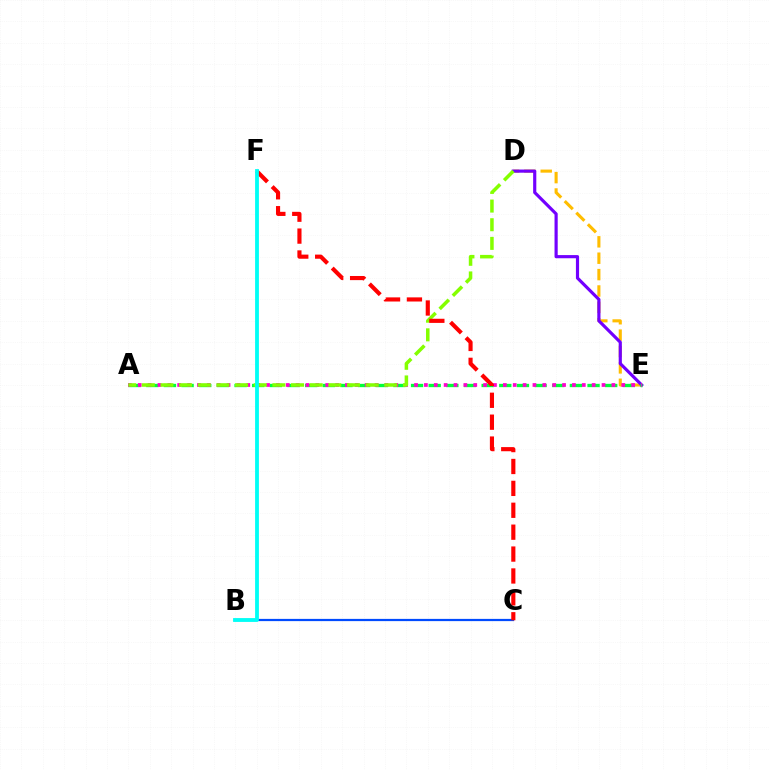{('B', 'C'): [{'color': '#004bff', 'line_style': 'solid', 'thickness': 1.6}], ('D', 'E'): [{'color': '#ffbd00', 'line_style': 'dashed', 'thickness': 2.23}, {'color': '#7200ff', 'line_style': 'solid', 'thickness': 2.28}], ('A', 'E'): [{'color': '#00ff39', 'line_style': 'dashed', 'thickness': 2.4}, {'color': '#ff00cf', 'line_style': 'dotted', 'thickness': 2.68}], ('A', 'D'): [{'color': '#84ff00', 'line_style': 'dashed', 'thickness': 2.53}], ('C', 'F'): [{'color': '#ff0000', 'line_style': 'dashed', 'thickness': 2.97}], ('B', 'F'): [{'color': '#00fff6', 'line_style': 'solid', 'thickness': 2.75}]}